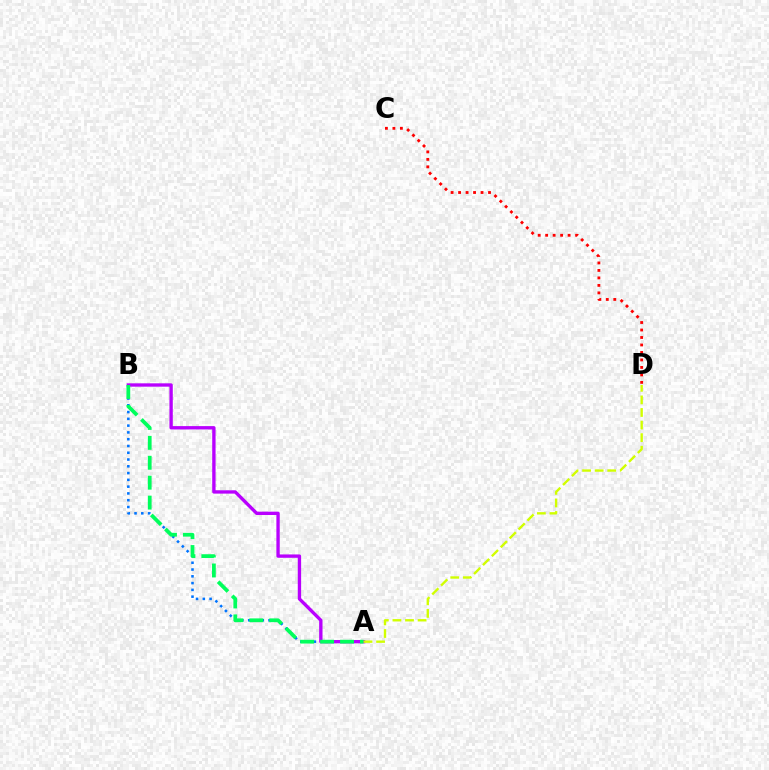{('C', 'D'): [{'color': '#ff0000', 'line_style': 'dotted', 'thickness': 2.03}], ('A', 'B'): [{'color': '#0074ff', 'line_style': 'dotted', 'thickness': 1.84}, {'color': '#b900ff', 'line_style': 'solid', 'thickness': 2.41}, {'color': '#00ff5c', 'line_style': 'dashed', 'thickness': 2.71}], ('A', 'D'): [{'color': '#d1ff00', 'line_style': 'dashed', 'thickness': 1.71}]}